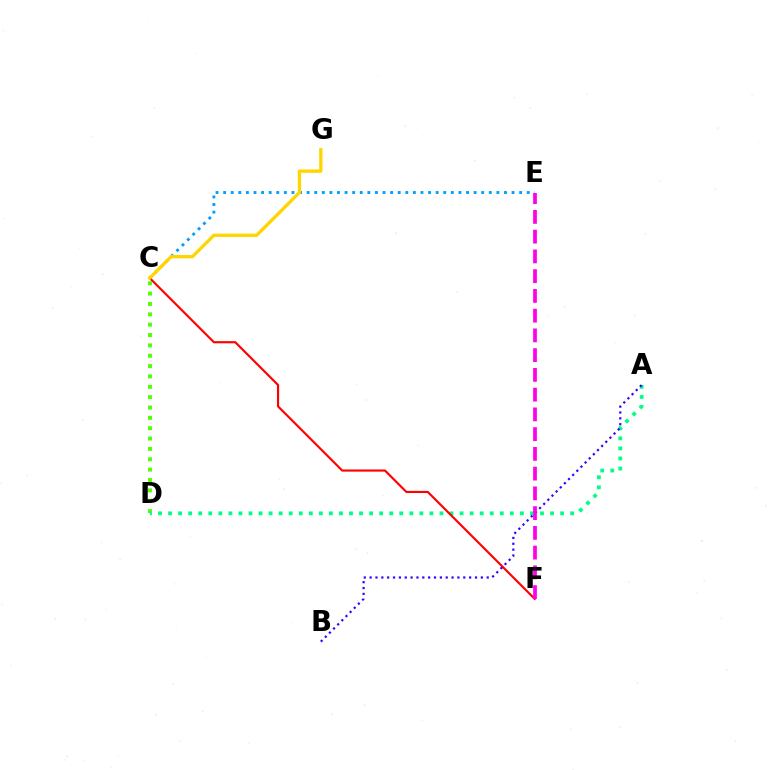{('C', 'D'): [{'color': '#4fff00', 'line_style': 'dotted', 'thickness': 2.81}], ('A', 'D'): [{'color': '#00ff86', 'line_style': 'dotted', 'thickness': 2.73}], ('C', 'E'): [{'color': '#009eff', 'line_style': 'dotted', 'thickness': 2.06}], ('C', 'F'): [{'color': '#ff0000', 'line_style': 'solid', 'thickness': 1.55}], ('C', 'G'): [{'color': '#ffd500', 'line_style': 'solid', 'thickness': 2.37}], ('A', 'B'): [{'color': '#3700ff', 'line_style': 'dotted', 'thickness': 1.59}], ('E', 'F'): [{'color': '#ff00ed', 'line_style': 'dashed', 'thickness': 2.68}]}